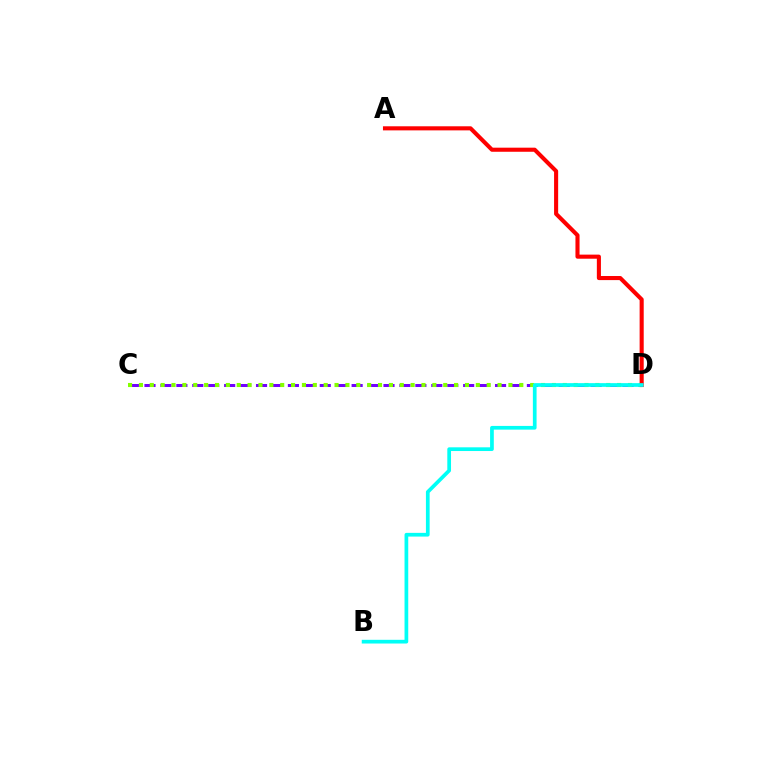{('C', 'D'): [{'color': '#7200ff', 'line_style': 'dashed', 'thickness': 2.16}, {'color': '#84ff00', 'line_style': 'dotted', 'thickness': 2.95}], ('A', 'D'): [{'color': '#ff0000', 'line_style': 'solid', 'thickness': 2.95}], ('B', 'D'): [{'color': '#00fff6', 'line_style': 'solid', 'thickness': 2.67}]}